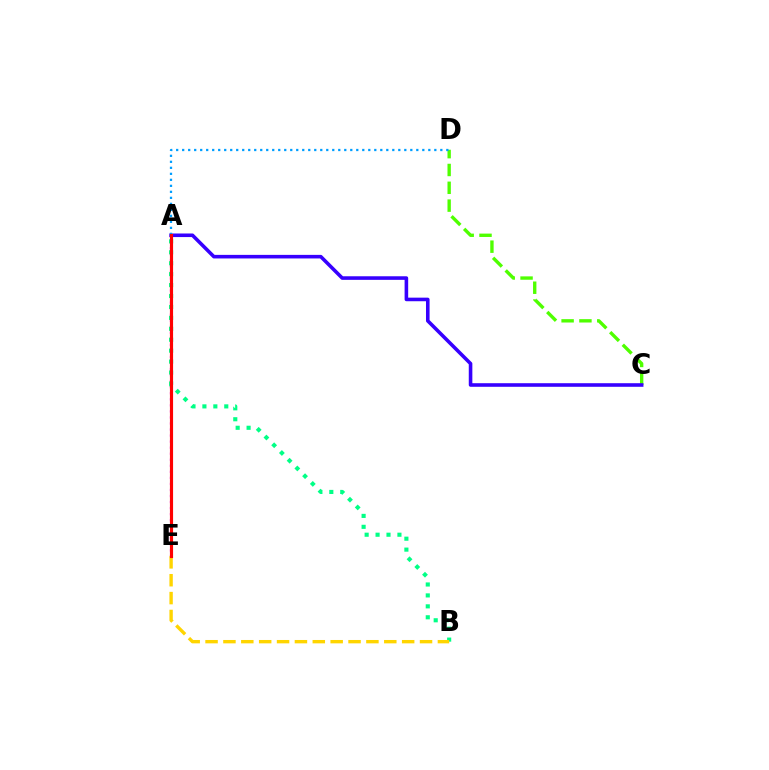{('A', 'E'): [{'color': '#ff00ed', 'line_style': 'dotted', 'thickness': 1.64}, {'color': '#ff0000', 'line_style': 'solid', 'thickness': 2.27}], ('C', 'D'): [{'color': '#4fff00', 'line_style': 'dashed', 'thickness': 2.42}], ('A', 'C'): [{'color': '#3700ff', 'line_style': 'solid', 'thickness': 2.58}], ('A', 'D'): [{'color': '#009eff', 'line_style': 'dotted', 'thickness': 1.63}], ('A', 'B'): [{'color': '#00ff86', 'line_style': 'dotted', 'thickness': 2.97}], ('B', 'E'): [{'color': '#ffd500', 'line_style': 'dashed', 'thickness': 2.43}]}